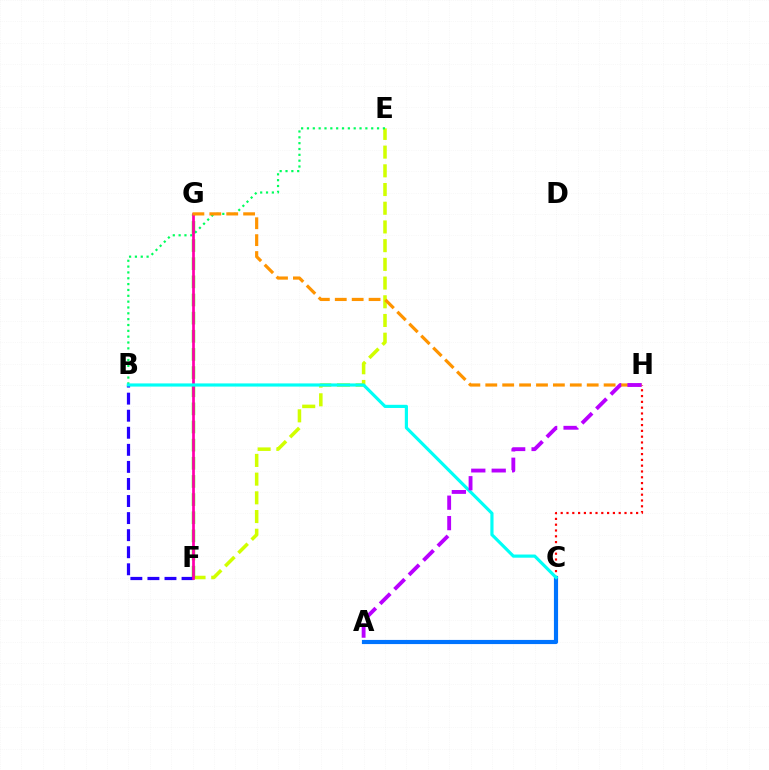{('E', 'F'): [{'color': '#d1ff00', 'line_style': 'dashed', 'thickness': 2.54}], ('F', 'G'): [{'color': '#3dff00', 'line_style': 'dashed', 'thickness': 2.47}, {'color': '#ff00ac', 'line_style': 'solid', 'thickness': 1.96}], ('B', 'F'): [{'color': '#2500ff', 'line_style': 'dashed', 'thickness': 2.32}], ('B', 'E'): [{'color': '#00ff5c', 'line_style': 'dotted', 'thickness': 1.59}], ('C', 'H'): [{'color': '#ff0000', 'line_style': 'dotted', 'thickness': 1.58}], ('G', 'H'): [{'color': '#ff9400', 'line_style': 'dashed', 'thickness': 2.3}], ('A', 'C'): [{'color': '#0074ff', 'line_style': 'solid', 'thickness': 2.99}], ('B', 'C'): [{'color': '#00fff6', 'line_style': 'solid', 'thickness': 2.28}], ('A', 'H'): [{'color': '#b900ff', 'line_style': 'dashed', 'thickness': 2.77}]}